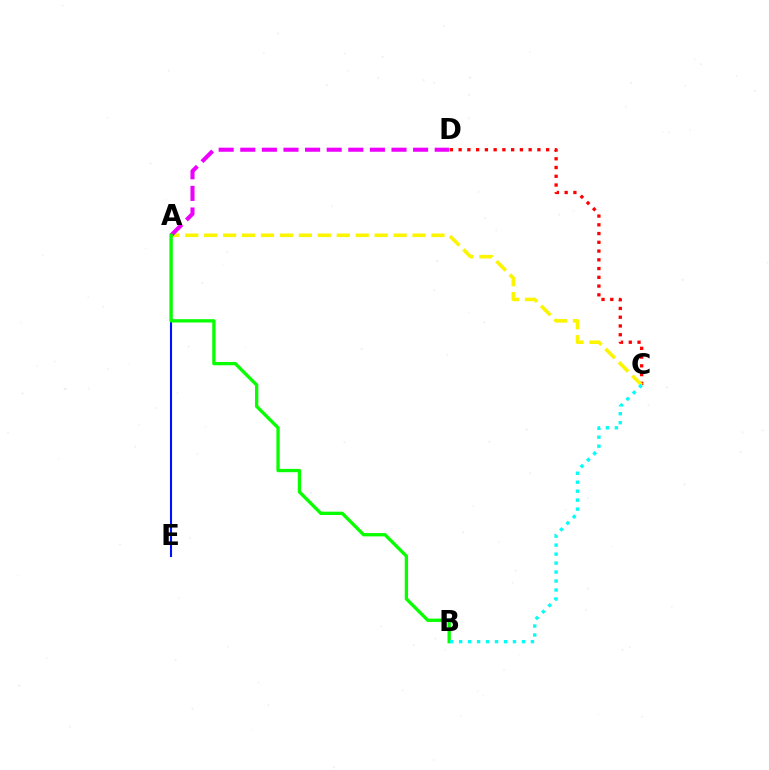{('A', 'E'): [{'color': '#0010ff', 'line_style': 'solid', 'thickness': 1.51}], ('C', 'D'): [{'color': '#ff0000', 'line_style': 'dotted', 'thickness': 2.38}], ('A', 'C'): [{'color': '#fcf500', 'line_style': 'dashed', 'thickness': 2.57}], ('A', 'D'): [{'color': '#ee00ff', 'line_style': 'dashed', 'thickness': 2.93}], ('A', 'B'): [{'color': '#08ff00', 'line_style': 'solid', 'thickness': 2.39}], ('B', 'C'): [{'color': '#00fff6', 'line_style': 'dotted', 'thickness': 2.44}]}